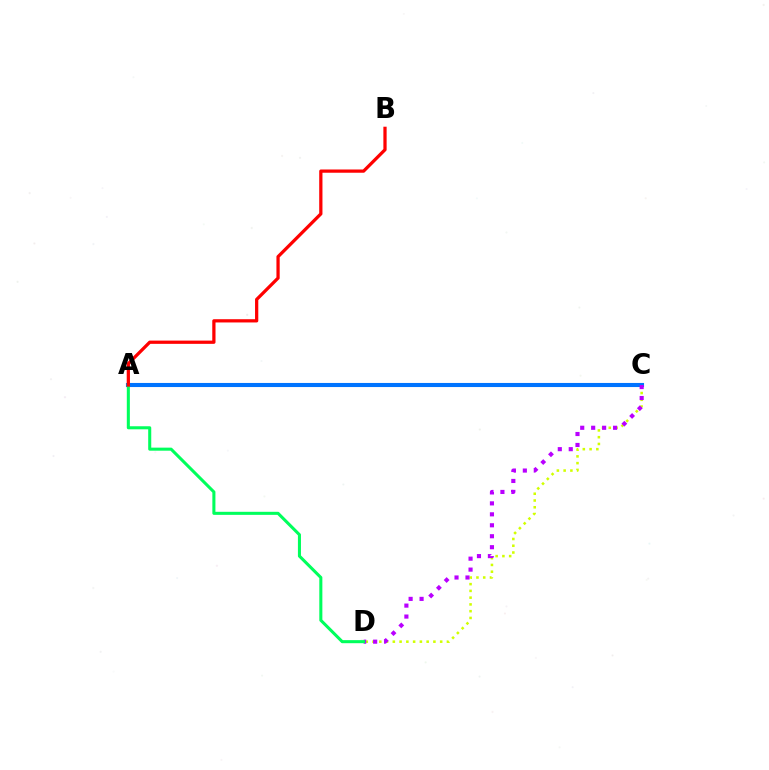{('C', 'D'): [{'color': '#d1ff00', 'line_style': 'dotted', 'thickness': 1.84}, {'color': '#b900ff', 'line_style': 'dotted', 'thickness': 2.98}], ('A', 'C'): [{'color': '#0074ff', 'line_style': 'solid', 'thickness': 2.95}], ('A', 'D'): [{'color': '#00ff5c', 'line_style': 'solid', 'thickness': 2.2}], ('A', 'B'): [{'color': '#ff0000', 'line_style': 'solid', 'thickness': 2.34}]}